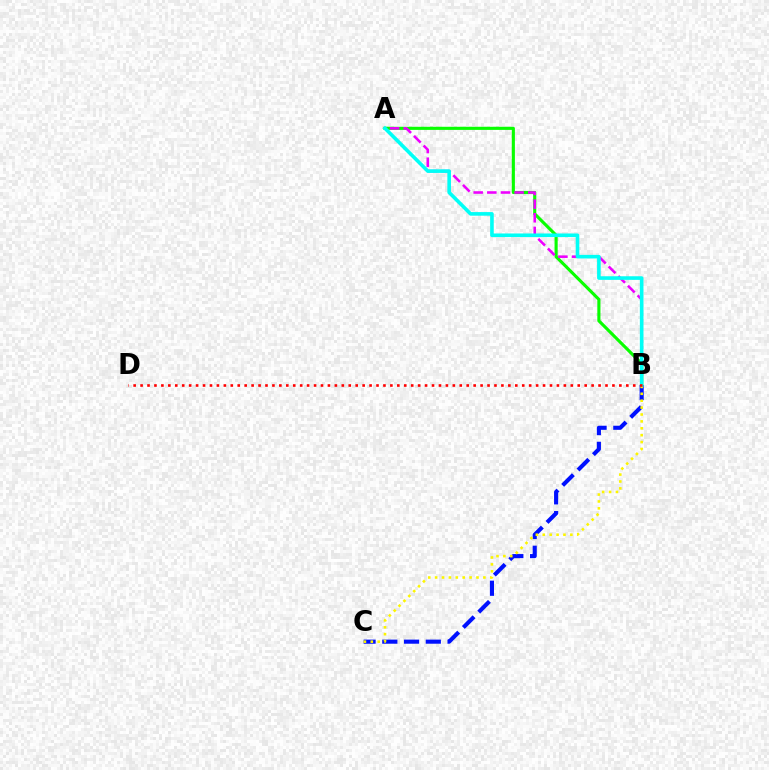{('B', 'C'): [{'color': '#0010ff', 'line_style': 'dashed', 'thickness': 2.95}, {'color': '#fcf500', 'line_style': 'dotted', 'thickness': 1.87}], ('A', 'B'): [{'color': '#08ff00', 'line_style': 'solid', 'thickness': 2.25}, {'color': '#ee00ff', 'line_style': 'dashed', 'thickness': 1.85}, {'color': '#00fff6', 'line_style': 'solid', 'thickness': 2.6}], ('B', 'D'): [{'color': '#ff0000', 'line_style': 'dotted', 'thickness': 1.89}]}